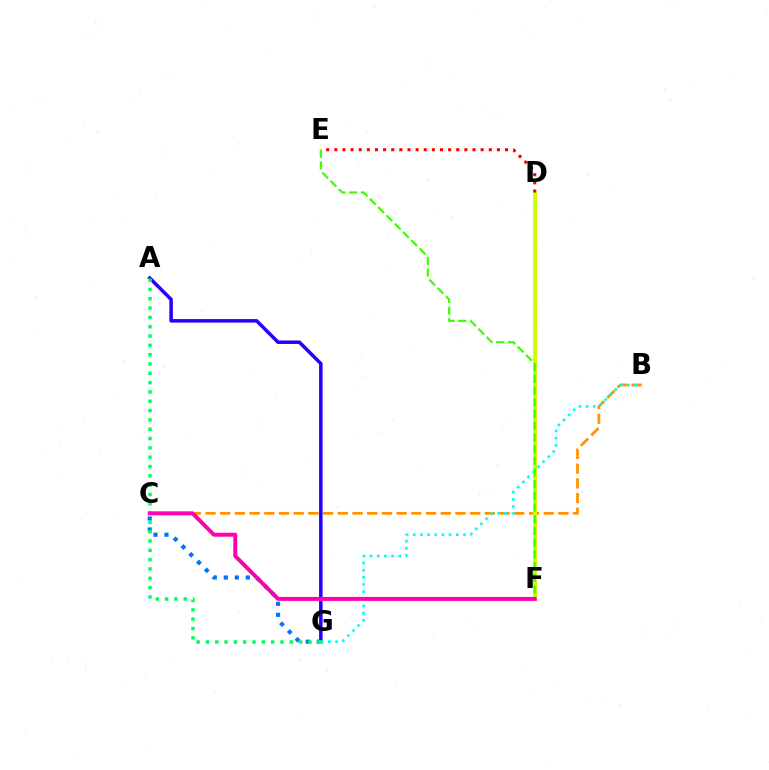{('A', 'G'): [{'color': '#2500ff', 'line_style': 'solid', 'thickness': 2.54}, {'color': '#00ff5c', 'line_style': 'dotted', 'thickness': 2.53}], ('B', 'C'): [{'color': '#ff9400', 'line_style': 'dashed', 'thickness': 2.0}], ('D', 'F'): [{'color': '#b900ff', 'line_style': 'dotted', 'thickness': 1.89}, {'color': '#d1ff00', 'line_style': 'solid', 'thickness': 2.78}], ('B', 'G'): [{'color': '#00fff6', 'line_style': 'dotted', 'thickness': 1.95}], ('C', 'G'): [{'color': '#0074ff', 'line_style': 'dotted', 'thickness': 2.99}], ('D', 'E'): [{'color': '#ff0000', 'line_style': 'dotted', 'thickness': 2.21}], ('E', 'F'): [{'color': '#3dff00', 'line_style': 'dashed', 'thickness': 1.59}], ('C', 'F'): [{'color': '#ff00ac', 'line_style': 'solid', 'thickness': 2.85}]}